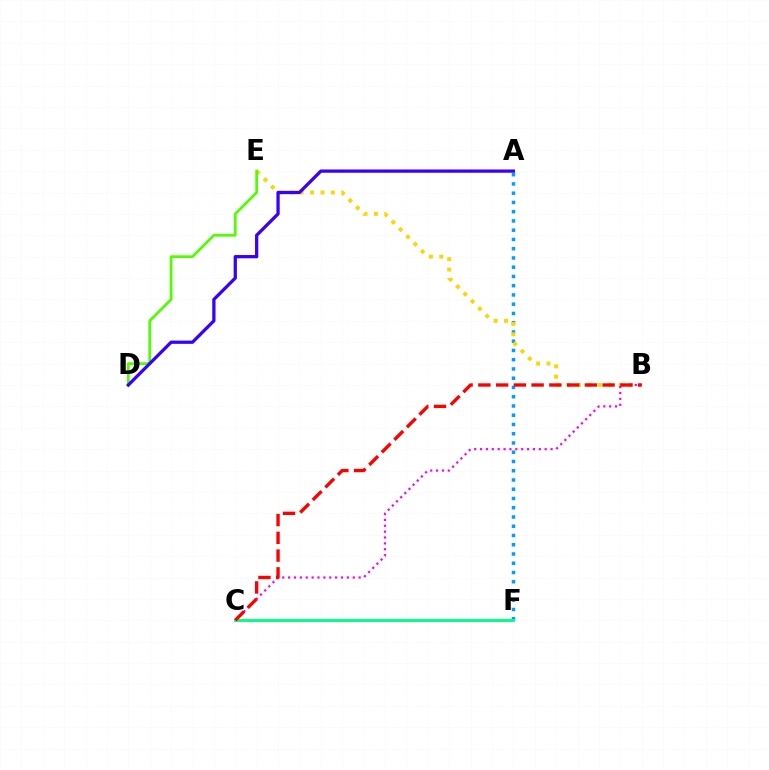{('A', 'F'): [{'color': '#009eff', 'line_style': 'dotted', 'thickness': 2.51}], ('B', 'E'): [{'color': '#ffd500', 'line_style': 'dotted', 'thickness': 2.82}], ('D', 'E'): [{'color': '#4fff00', 'line_style': 'solid', 'thickness': 1.97}], ('A', 'D'): [{'color': '#3700ff', 'line_style': 'solid', 'thickness': 2.35}], ('B', 'C'): [{'color': '#ff00ed', 'line_style': 'dotted', 'thickness': 1.6}, {'color': '#ff0000', 'line_style': 'dashed', 'thickness': 2.41}], ('C', 'F'): [{'color': '#00ff86', 'line_style': 'solid', 'thickness': 2.11}]}